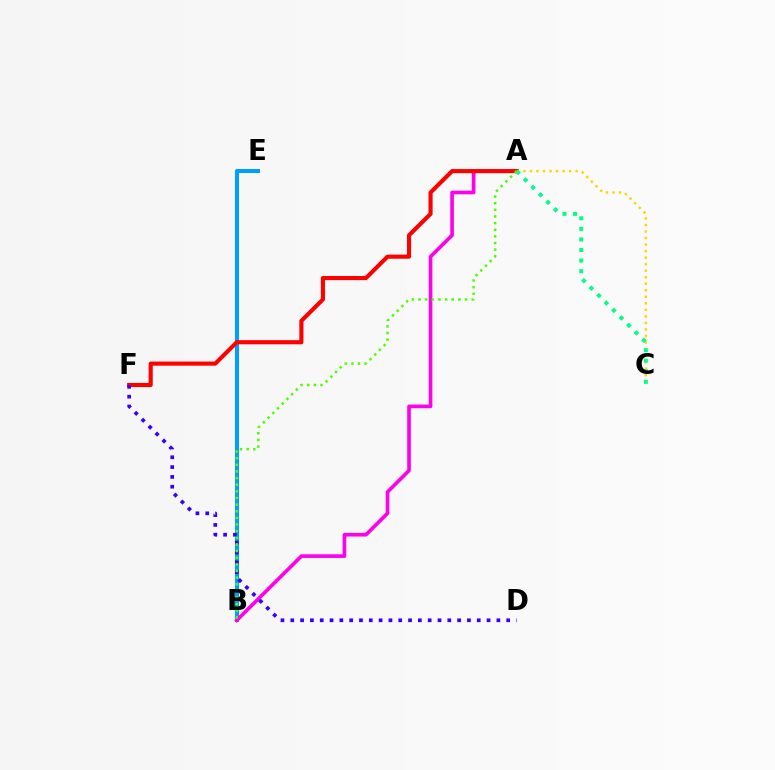{('B', 'E'): [{'color': '#009eff', 'line_style': 'solid', 'thickness': 2.91}], ('A', 'B'): [{'color': '#ff00ed', 'line_style': 'solid', 'thickness': 2.62}, {'color': '#4fff00', 'line_style': 'dotted', 'thickness': 1.8}], ('A', 'F'): [{'color': '#ff0000', 'line_style': 'solid', 'thickness': 2.96}], ('D', 'F'): [{'color': '#3700ff', 'line_style': 'dotted', 'thickness': 2.67}], ('A', 'C'): [{'color': '#ffd500', 'line_style': 'dotted', 'thickness': 1.77}, {'color': '#00ff86', 'line_style': 'dotted', 'thickness': 2.87}]}